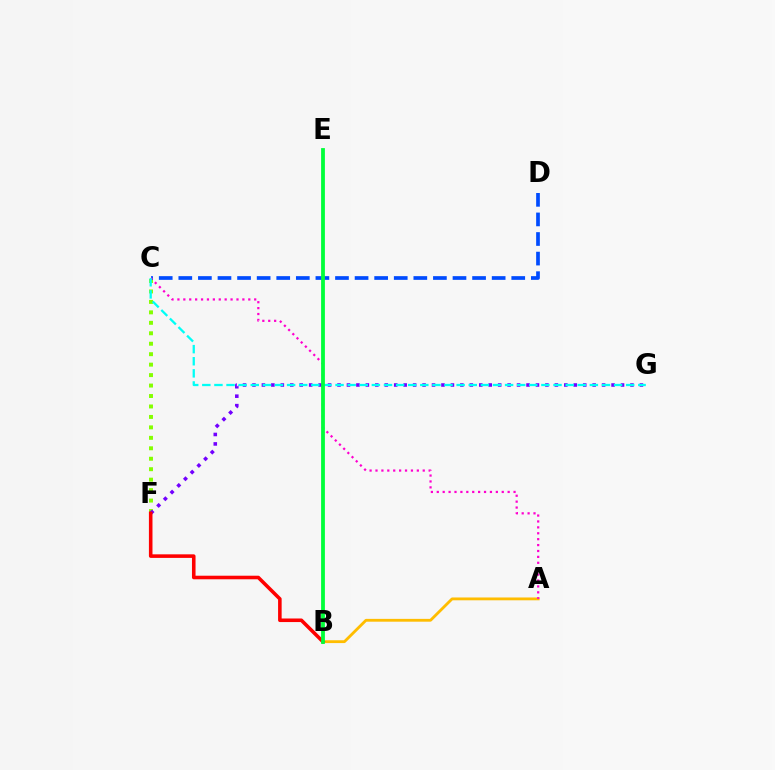{('C', 'F'): [{'color': '#84ff00', 'line_style': 'dotted', 'thickness': 2.84}], ('F', 'G'): [{'color': '#7200ff', 'line_style': 'dotted', 'thickness': 2.57}], ('C', 'D'): [{'color': '#004bff', 'line_style': 'dashed', 'thickness': 2.66}], ('A', 'B'): [{'color': '#ffbd00', 'line_style': 'solid', 'thickness': 2.03}], ('A', 'C'): [{'color': '#ff00cf', 'line_style': 'dotted', 'thickness': 1.6}], ('C', 'G'): [{'color': '#00fff6', 'line_style': 'dashed', 'thickness': 1.65}], ('B', 'F'): [{'color': '#ff0000', 'line_style': 'solid', 'thickness': 2.57}], ('B', 'E'): [{'color': '#00ff39', 'line_style': 'solid', 'thickness': 2.73}]}